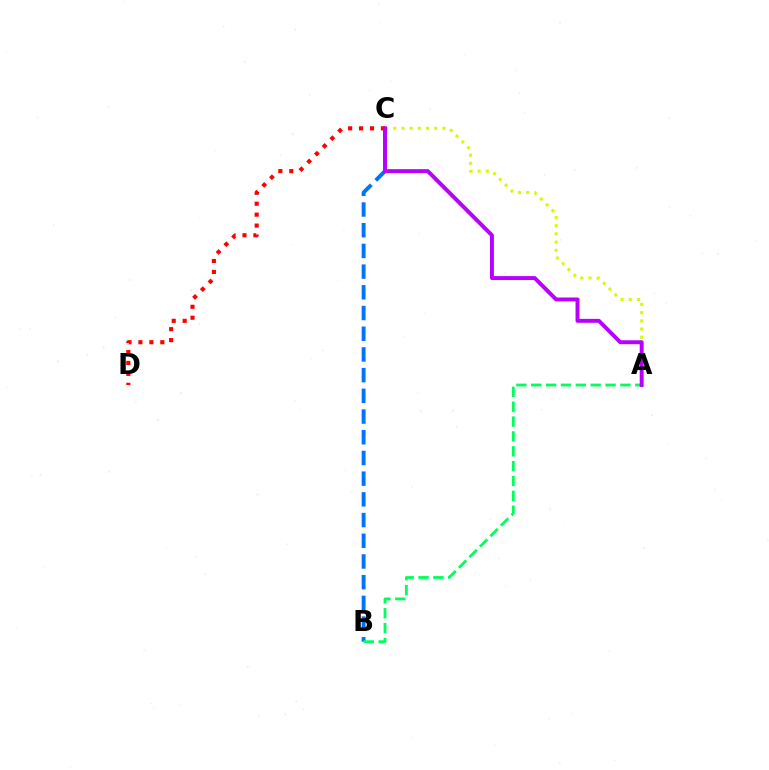{('B', 'C'): [{'color': '#0074ff', 'line_style': 'dashed', 'thickness': 2.81}], ('A', 'B'): [{'color': '#00ff5c', 'line_style': 'dashed', 'thickness': 2.02}], ('C', 'D'): [{'color': '#ff0000', 'line_style': 'dotted', 'thickness': 2.97}], ('A', 'C'): [{'color': '#d1ff00', 'line_style': 'dotted', 'thickness': 2.23}, {'color': '#b900ff', 'line_style': 'solid', 'thickness': 2.83}]}